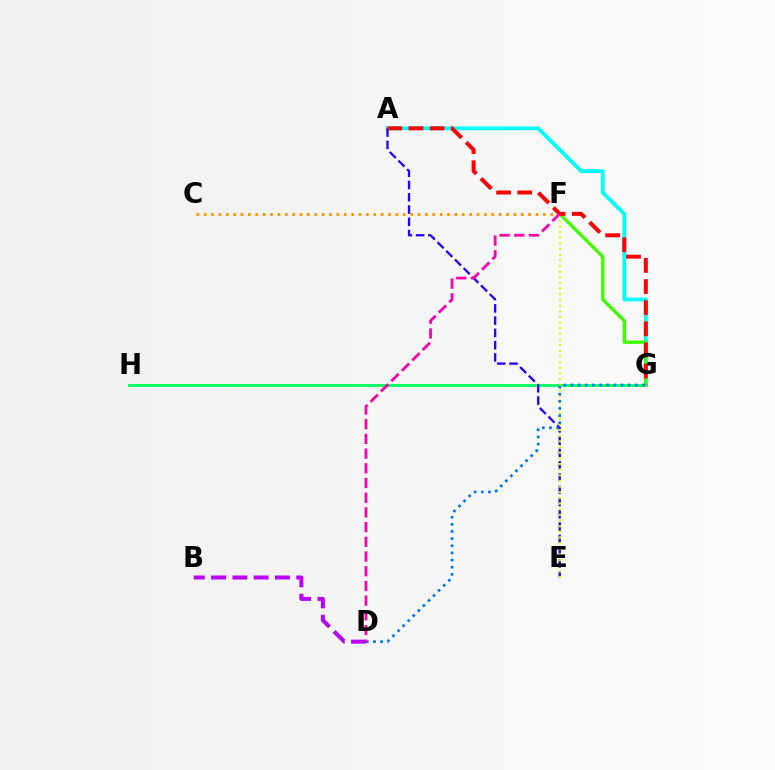{('A', 'G'): [{'color': '#00fff6', 'line_style': 'solid', 'thickness': 2.72}, {'color': '#ff0000', 'line_style': 'dashed', 'thickness': 2.87}], ('G', 'H'): [{'color': '#00ff5c', 'line_style': 'solid', 'thickness': 2.03}], ('F', 'G'): [{'color': '#3dff00', 'line_style': 'solid', 'thickness': 2.38}], ('C', 'F'): [{'color': '#ff9400', 'line_style': 'dotted', 'thickness': 2.0}], ('A', 'E'): [{'color': '#2500ff', 'line_style': 'dashed', 'thickness': 1.67}], ('E', 'F'): [{'color': '#d1ff00', 'line_style': 'dotted', 'thickness': 1.54}], ('D', 'G'): [{'color': '#0074ff', 'line_style': 'dotted', 'thickness': 1.94}], ('B', 'D'): [{'color': '#b900ff', 'line_style': 'dashed', 'thickness': 2.89}], ('D', 'F'): [{'color': '#ff00ac', 'line_style': 'dashed', 'thickness': 2.0}]}